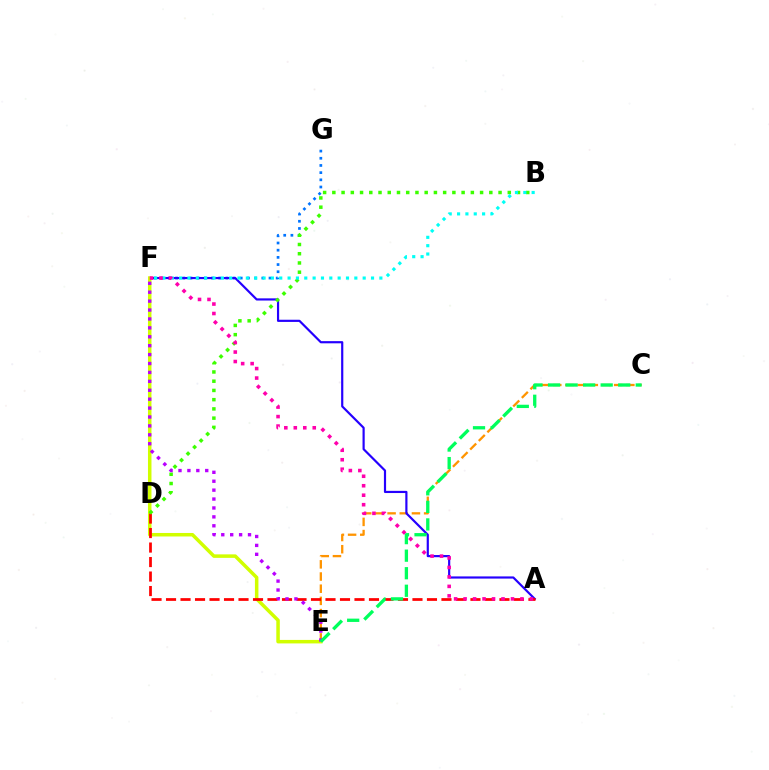{('C', 'E'): [{'color': '#ff9400', 'line_style': 'dashed', 'thickness': 1.65}, {'color': '#00ff5c', 'line_style': 'dashed', 'thickness': 2.38}], ('F', 'G'): [{'color': '#0074ff', 'line_style': 'dotted', 'thickness': 1.95}], ('A', 'F'): [{'color': '#2500ff', 'line_style': 'solid', 'thickness': 1.57}, {'color': '#ff00ac', 'line_style': 'dotted', 'thickness': 2.58}], ('E', 'F'): [{'color': '#d1ff00', 'line_style': 'solid', 'thickness': 2.52}, {'color': '#b900ff', 'line_style': 'dotted', 'thickness': 2.42}], ('A', 'D'): [{'color': '#ff0000', 'line_style': 'dashed', 'thickness': 1.97}], ('B', 'D'): [{'color': '#3dff00', 'line_style': 'dotted', 'thickness': 2.51}], ('B', 'F'): [{'color': '#00fff6', 'line_style': 'dotted', 'thickness': 2.27}]}